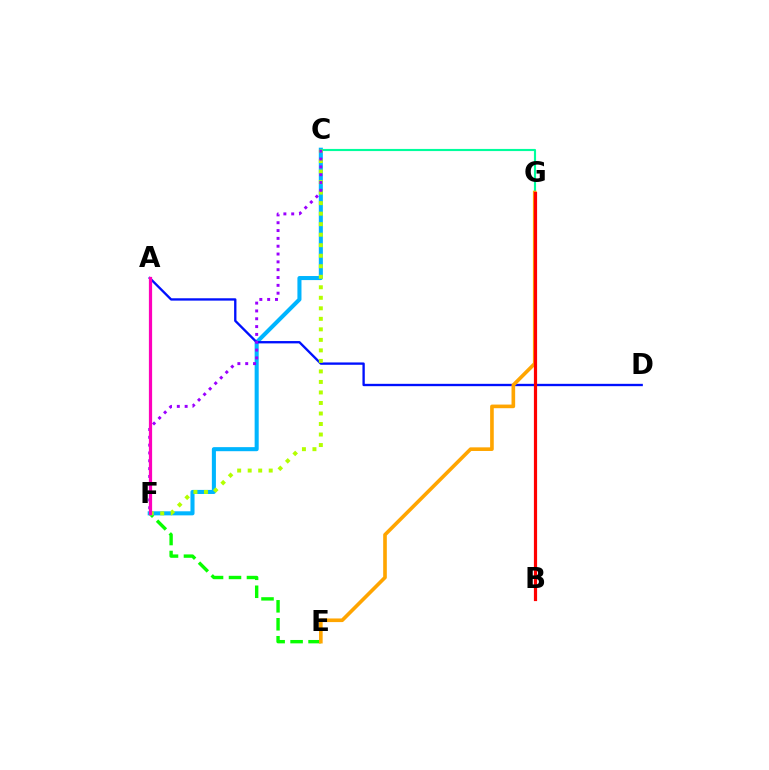{('E', 'F'): [{'color': '#08ff00', 'line_style': 'dashed', 'thickness': 2.44}], ('C', 'F'): [{'color': '#00b5ff', 'line_style': 'solid', 'thickness': 2.92}, {'color': '#b3ff00', 'line_style': 'dotted', 'thickness': 2.86}, {'color': '#9b00ff', 'line_style': 'dotted', 'thickness': 2.13}], ('C', 'G'): [{'color': '#00ff9d', 'line_style': 'solid', 'thickness': 1.54}], ('A', 'D'): [{'color': '#0010ff', 'line_style': 'solid', 'thickness': 1.69}], ('E', 'G'): [{'color': '#ffa500', 'line_style': 'solid', 'thickness': 2.62}], ('B', 'G'): [{'color': '#ff0000', 'line_style': 'solid', 'thickness': 2.3}], ('A', 'F'): [{'color': '#ff00bd', 'line_style': 'solid', 'thickness': 2.32}]}